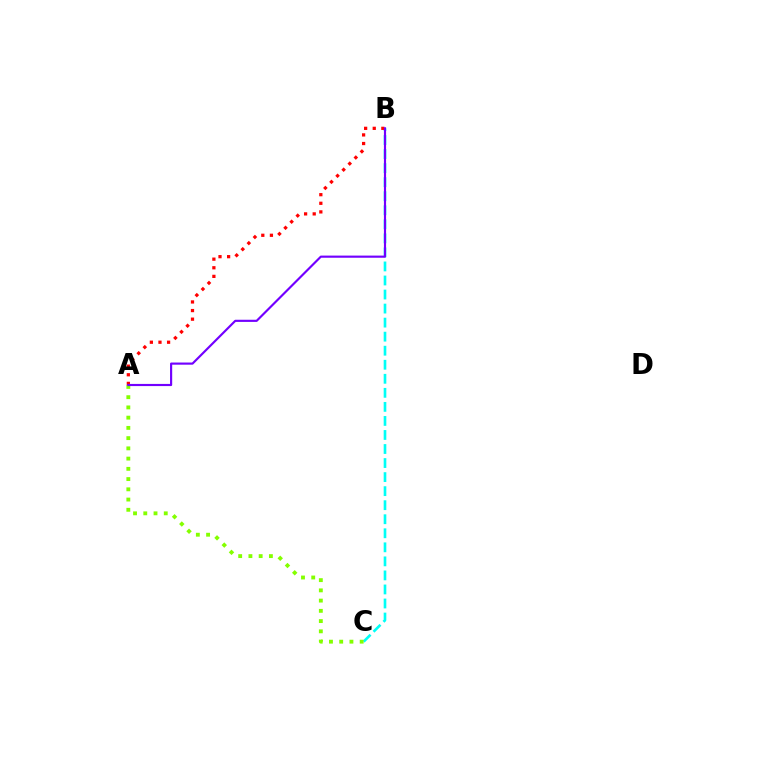{('B', 'C'): [{'color': '#00fff6', 'line_style': 'dashed', 'thickness': 1.91}], ('A', 'B'): [{'color': '#ff0000', 'line_style': 'dotted', 'thickness': 2.34}, {'color': '#7200ff', 'line_style': 'solid', 'thickness': 1.55}], ('A', 'C'): [{'color': '#84ff00', 'line_style': 'dotted', 'thickness': 2.78}]}